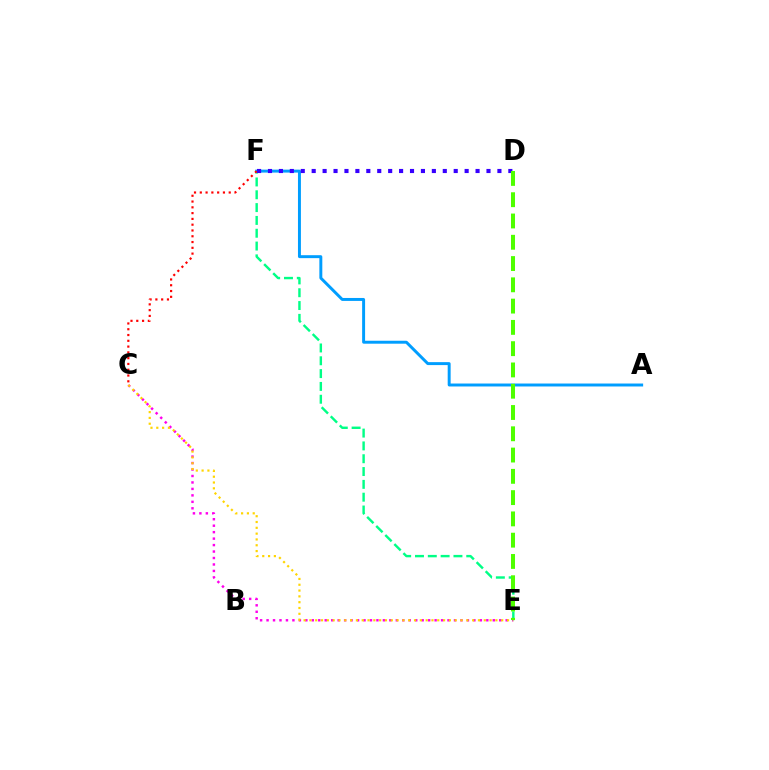{('C', 'E'): [{'color': '#ff00ed', 'line_style': 'dotted', 'thickness': 1.76}, {'color': '#ffd500', 'line_style': 'dotted', 'thickness': 1.58}], ('E', 'F'): [{'color': '#00ff86', 'line_style': 'dashed', 'thickness': 1.74}], ('A', 'F'): [{'color': '#009eff', 'line_style': 'solid', 'thickness': 2.12}], ('C', 'F'): [{'color': '#ff0000', 'line_style': 'dotted', 'thickness': 1.57}], ('D', 'F'): [{'color': '#3700ff', 'line_style': 'dotted', 'thickness': 2.97}], ('D', 'E'): [{'color': '#4fff00', 'line_style': 'dashed', 'thickness': 2.89}]}